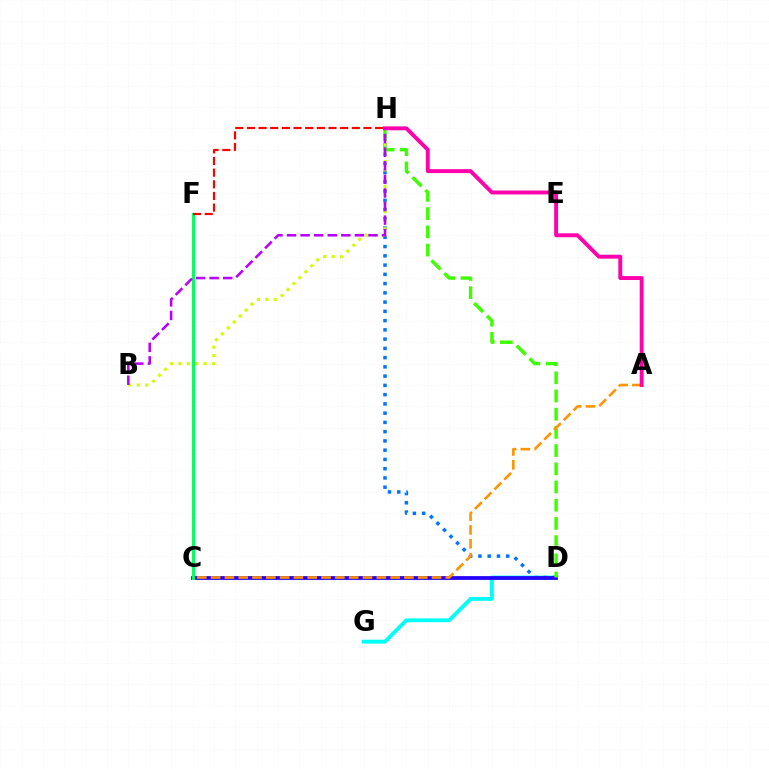{('D', 'G'): [{'color': '#00fff6', 'line_style': 'solid', 'thickness': 2.78}], ('D', 'H'): [{'color': '#0074ff', 'line_style': 'dotted', 'thickness': 2.51}, {'color': '#3dff00', 'line_style': 'dashed', 'thickness': 2.47}], ('B', 'H'): [{'color': '#d1ff00', 'line_style': 'dotted', 'thickness': 2.28}, {'color': '#b900ff', 'line_style': 'dashed', 'thickness': 1.84}], ('C', 'D'): [{'color': '#2500ff', 'line_style': 'solid', 'thickness': 2.72}], ('A', 'C'): [{'color': '#ff9400', 'line_style': 'dashed', 'thickness': 1.88}], ('C', 'F'): [{'color': '#00ff5c', 'line_style': 'solid', 'thickness': 2.11}], ('A', 'H'): [{'color': '#ff00ac', 'line_style': 'solid', 'thickness': 2.82}], ('F', 'H'): [{'color': '#ff0000', 'line_style': 'dashed', 'thickness': 1.58}]}